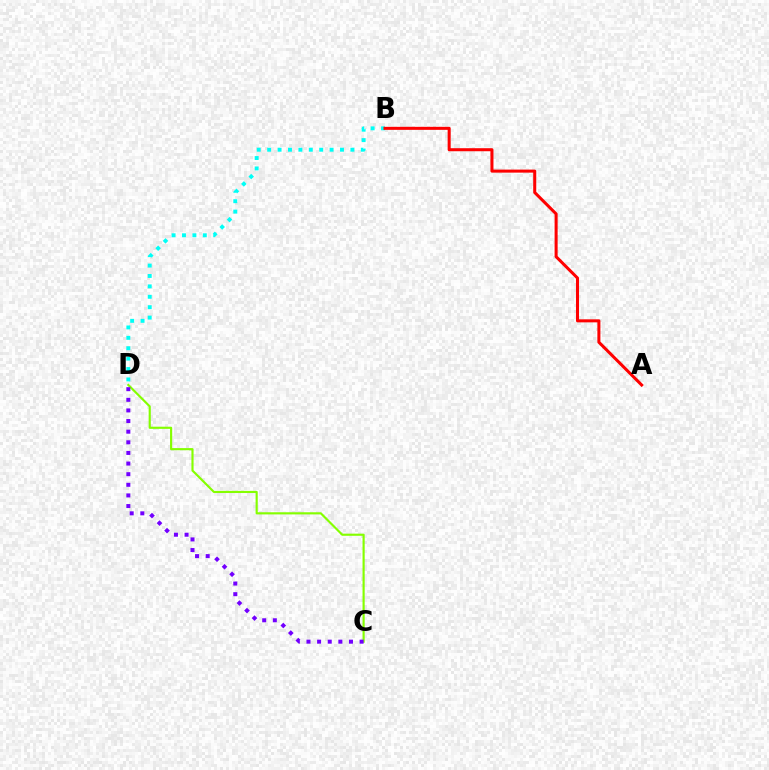{('C', 'D'): [{'color': '#84ff00', 'line_style': 'solid', 'thickness': 1.55}, {'color': '#7200ff', 'line_style': 'dotted', 'thickness': 2.89}], ('B', 'D'): [{'color': '#00fff6', 'line_style': 'dotted', 'thickness': 2.83}], ('A', 'B'): [{'color': '#ff0000', 'line_style': 'solid', 'thickness': 2.19}]}